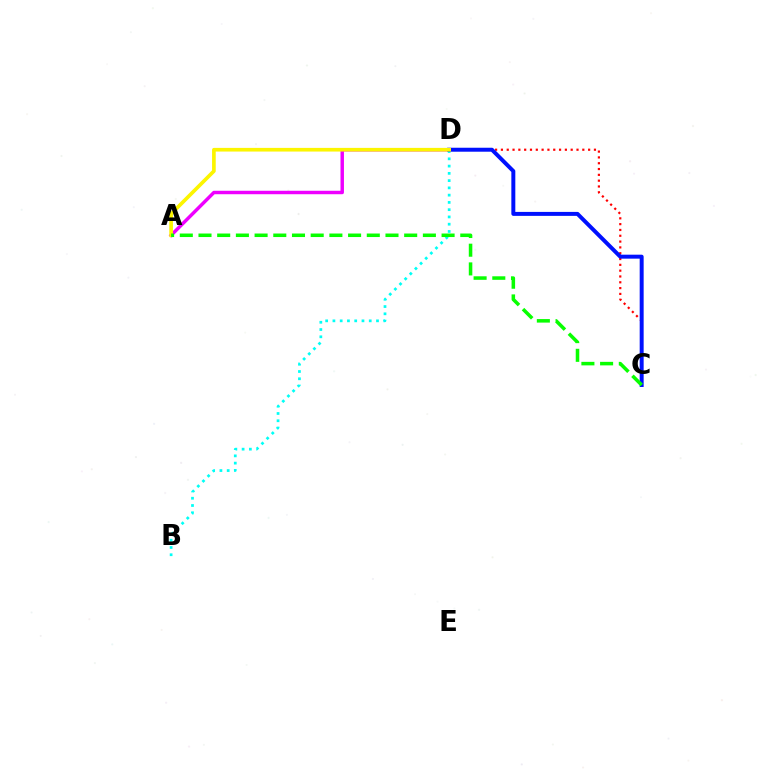{('C', 'D'): [{'color': '#ff0000', 'line_style': 'dotted', 'thickness': 1.58}, {'color': '#0010ff', 'line_style': 'solid', 'thickness': 2.86}], ('A', 'D'): [{'color': '#ee00ff', 'line_style': 'solid', 'thickness': 2.49}, {'color': '#fcf500', 'line_style': 'solid', 'thickness': 2.64}], ('B', 'D'): [{'color': '#00fff6', 'line_style': 'dotted', 'thickness': 1.97}], ('A', 'C'): [{'color': '#08ff00', 'line_style': 'dashed', 'thickness': 2.54}]}